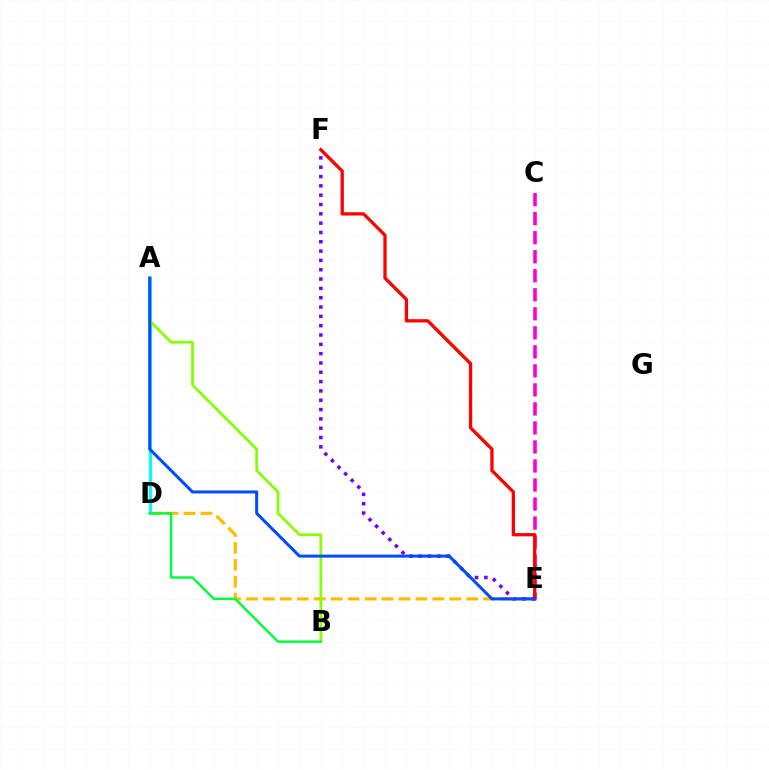{('D', 'E'): [{'color': '#ffbd00', 'line_style': 'dashed', 'thickness': 2.3}], ('A', 'D'): [{'color': '#00fff6', 'line_style': 'solid', 'thickness': 2.23}], ('A', 'B'): [{'color': '#84ff00', 'line_style': 'solid', 'thickness': 1.97}], ('C', 'E'): [{'color': '#ff00cf', 'line_style': 'dashed', 'thickness': 2.58}], ('E', 'F'): [{'color': '#7200ff', 'line_style': 'dotted', 'thickness': 2.53}, {'color': '#ff0000', 'line_style': 'solid', 'thickness': 2.37}], ('A', 'E'): [{'color': '#004bff', 'line_style': 'solid', 'thickness': 2.17}], ('B', 'D'): [{'color': '#00ff39', 'line_style': 'solid', 'thickness': 1.75}]}